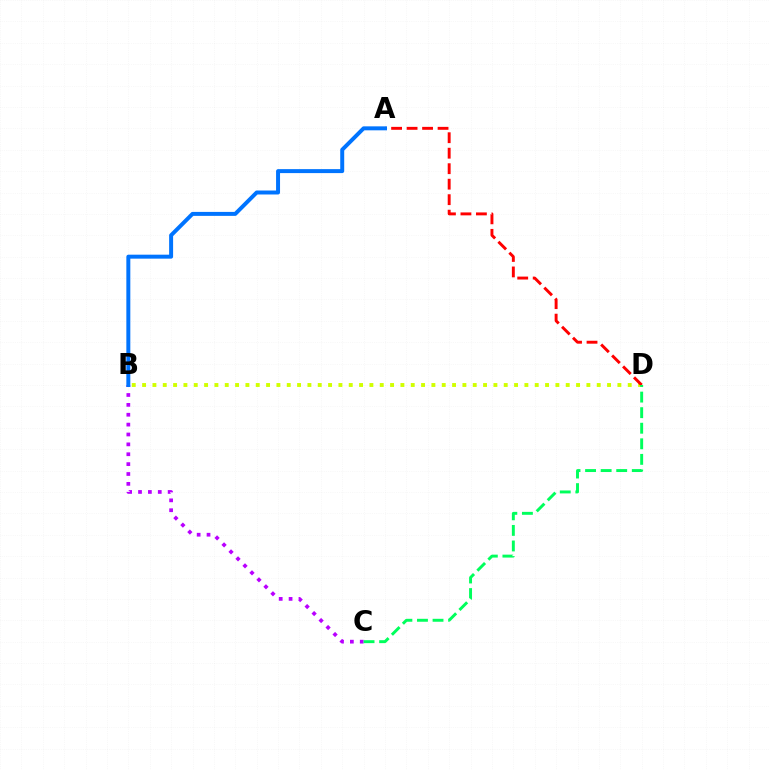{('B', 'D'): [{'color': '#d1ff00', 'line_style': 'dotted', 'thickness': 2.81}], ('A', 'D'): [{'color': '#ff0000', 'line_style': 'dashed', 'thickness': 2.1}], ('B', 'C'): [{'color': '#b900ff', 'line_style': 'dotted', 'thickness': 2.68}], ('A', 'B'): [{'color': '#0074ff', 'line_style': 'solid', 'thickness': 2.86}], ('C', 'D'): [{'color': '#00ff5c', 'line_style': 'dashed', 'thickness': 2.12}]}